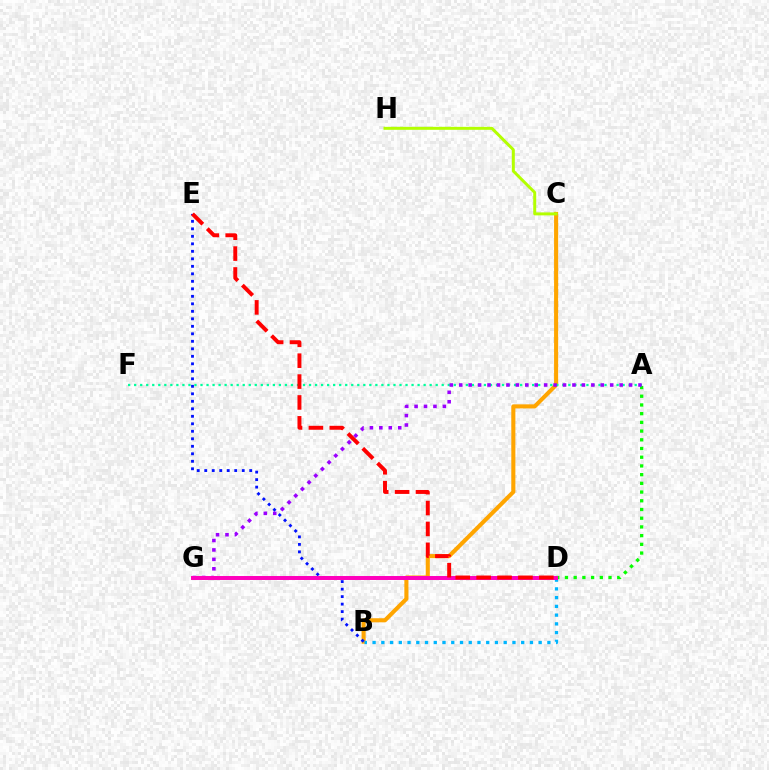{('B', 'C'): [{'color': '#ffa500', 'line_style': 'solid', 'thickness': 2.94}], ('B', 'D'): [{'color': '#00b5ff', 'line_style': 'dotted', 'thickness': 2.38}], ('A', 'D'): [{'color': '#08ff00', 'line_style': 'dotted', 'thickness': 2.37}], ('A', 'F'): [{'color': '#00ff9d', 'line_style': 'dotted', 'thickness': 1.64}], ('A', 'G'): [{'color': '#9b00ff', 'line_style': 'dotted', 'thickness': 2.56}], ('B', 'E'): [{'color': '#0010ff', 'line_style': 'dotted', 'thickness': 2.04}], ('D', 'G'): [{'color': '#ff00bd', 'line_style': 'solid', 'thickness': 2.86}], ('D', 'E'): [{'color': '#ff0000', 'line_style': 'dashed', 'thickness': 2.84}], ('C', 'H'): [{'color': '#b3ff00', 'line_style': 'solid', 'thickness': 2.14}]}